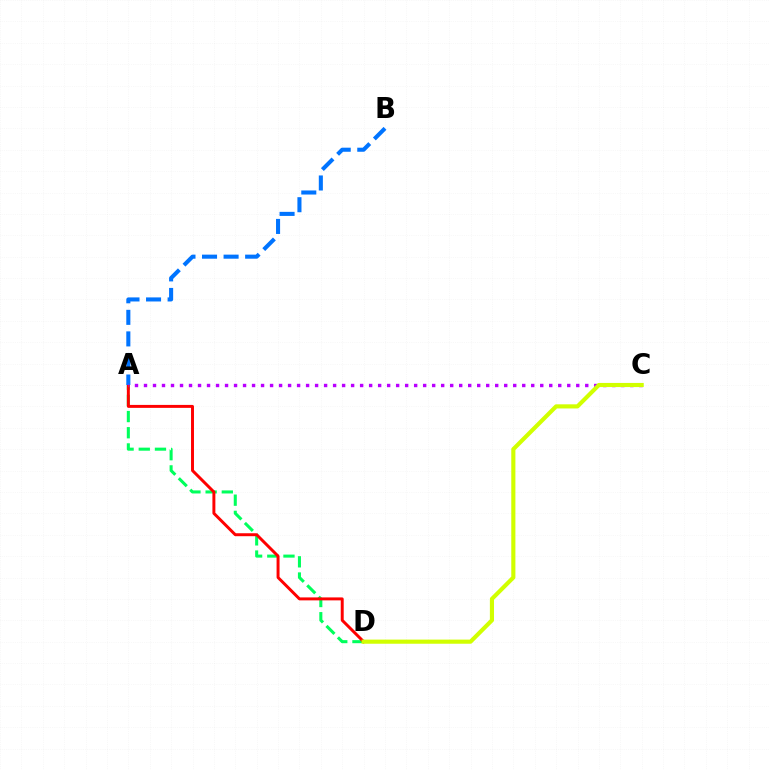{('A', 'D'): [{'color': '#00ff5c', 'line_style': 'dashed', 'thickness': 2.2}, {'color': '#ff0000', 'line_style': 'solid', 'thickness': 2.13}], ('A', 'B'): [{'color': '#0074ff', 'line_style': 'dashed', 'thickness': 2.93}], ('A', 'C'): [{'color': '#b900ff', 'line_style': 'dotted', 'thickness': 2.45}], ('C', 'D'): [{'color': '#d1ff00', 'line_style': 'solid', 'thickness': 2.98}]}